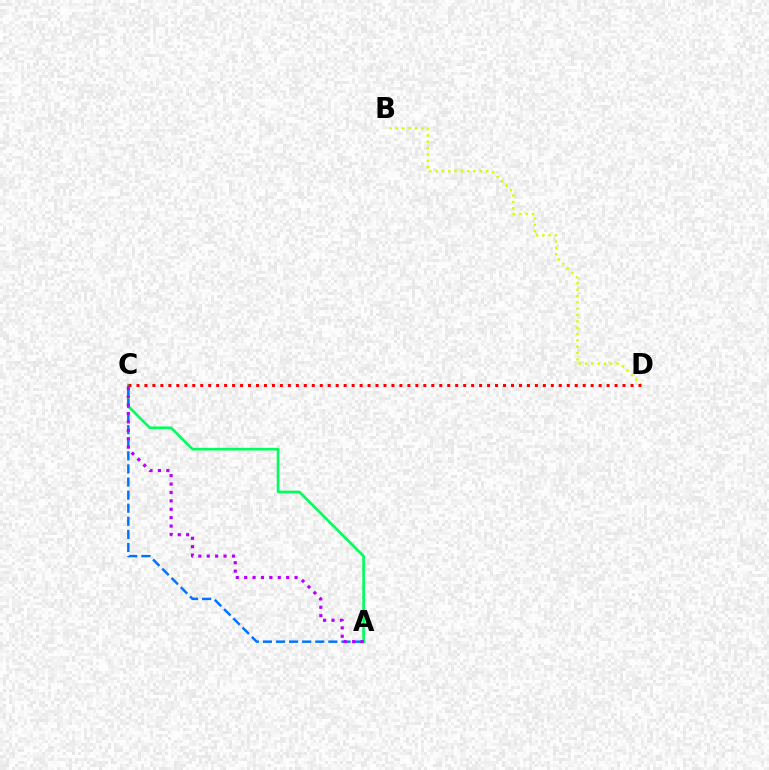{('B', 'D'): [{'color': '#d1ff00', 'line_style': 'dotted', 'thickness': 1.72}], ('A', 'C'): [{'color': '#00ff5c', 'line_style': 'solid', 'thickness': 1.92}, {'color': '#0074ff', 'line_style': 'dashed', 'thickness': 1.78}, {'color': '#b900ff', 'line_style': 'dotted', 'thickness': 2.28}], ('C', 'D'): [{'color': '#ff0000', 'line_style': 'dotted', 'thickness': 2.16}]}